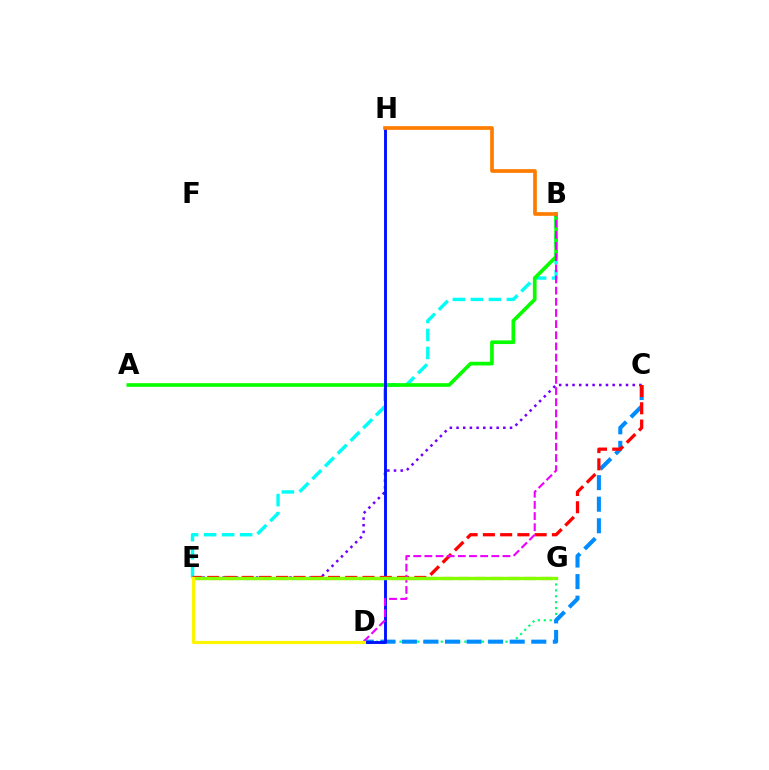{('D', 'G'): [{'color': '#00ff74', 'line_style': 'dotted', 'thickness': 1.6}], ('B', 'E'): [{'color': '#00fff6', 'line_style': 'dashed', 'thickness': 2.45}], ('C', 'D'): [{'color': '#008cff', 'line_style': 'dashed', 'thickness': 2.93}], ('C', 'E'): [{'color': '#7200ff', 'line_style': 'dotted', 'thickness': 1.82}, {'color': '#ff0000', 'line_style': 'dashed', 'thickness': 2.34}], ('A', 'B'): [{'color': '#08ff00', 'line_style': 'solid', 'thickness': 2.64}], ('E', 'G'): [{'color': '#ff0094', 'line_style': 'dashed', 'thickness': 2.25}, {'color': '#84ff00', 'line_style': 'solid', 'thickness': 2.44}], ('D', 'H'): [{'color': '#0010ff', 'line_style': 'solid', 'thickness': 2.08}], ('B', 'D'): [{'color': '#ee00ff', 'line_style': 'dashed', 'thickness': 1.52}], ('B', 'H'): [{'color': '#ff7c00', 'line_style': 'solid', 'thickness': 2.65}], ('D', 'E'): [{'color': '#fcf500', 'line_style': 'solid', 'thickness': 2.26}]}